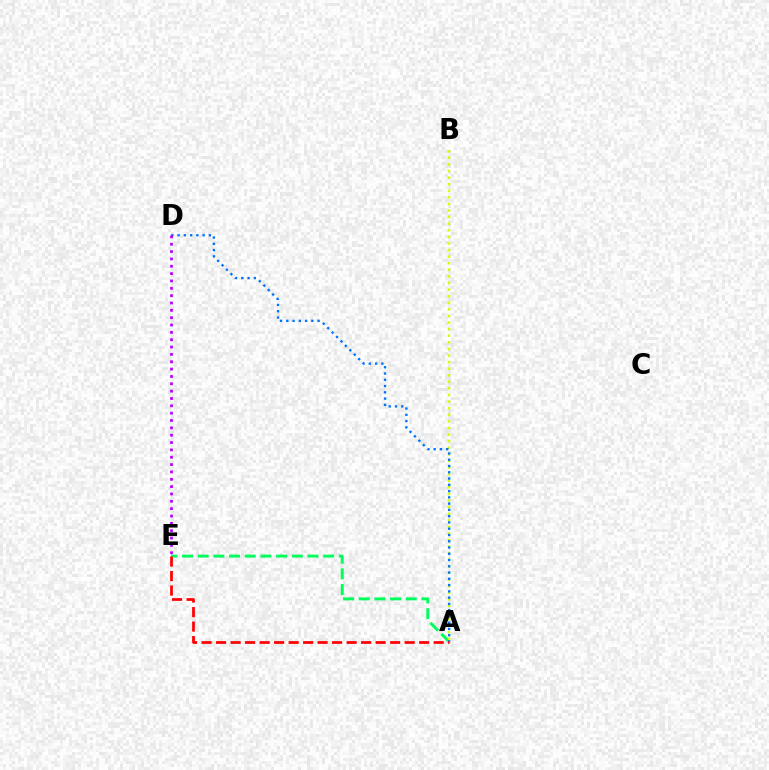{('A', 'E'): [{'color': '#00ff5c', 'line_style': 'dashed', 'thickness': 2.13}, {'color': '#ff0000', 'line_style': 'dashed', 'thickness': 1.97}], ('A', 'B'): [{'color': '#d1ff00', 'line_style': 'dotted', 'thickness': 1.79}], ('A', 'D'): [{'color': '#0074ff', 'line_style': 'dotted', 'thickness': 1.7}], ('D', 'E'): [{'color': '#b900ff', 'line_style': 'dotted', 'thickness': 2.0}]}